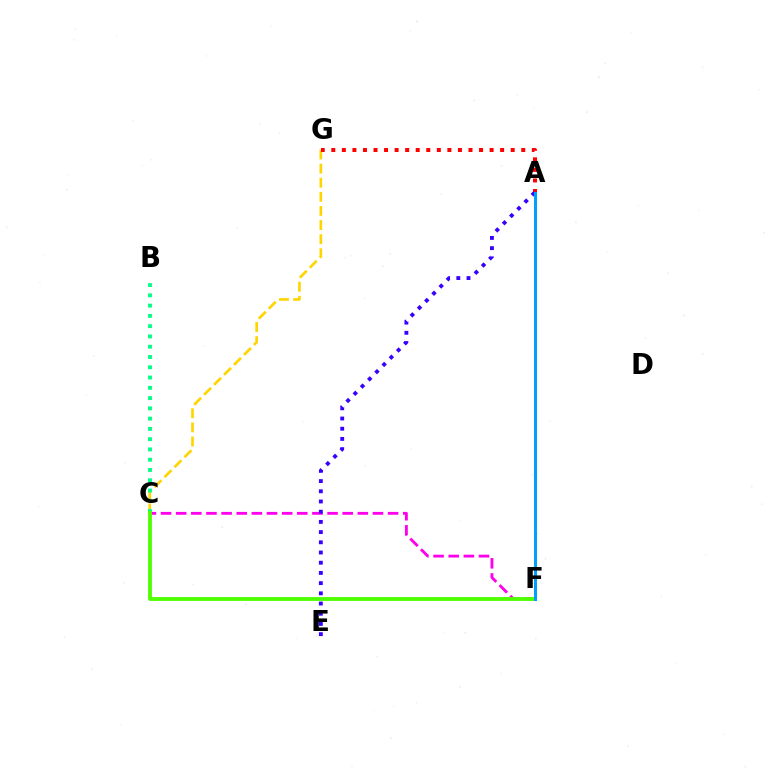{('C', 'F'): [{'color': '#ff00ed', 'line_style': 'dashed', 'thickness': 2.06}, {'color': '#4fff00', 'line_style': 'solid', 'thickness': 2.75}], ('C', 'G'): [{'color': '#ffd500', 'line_style': 'dashed', 'thickness': 1.92}], ('A', 'G'): [{'color': '#ff0000', 'line_style': 'dotted', 'thickness': 2.87}], ('B', 'C'): [{'color': '#00ff86', 'line_style': 'dotted', 'thickness': 2.79}], ('A', 'E'): [{'color': '#3700ff', 'line_style': 'dotted', 'thickness': 2.77}], ('A', 'F'): [{'color': '#009eff', 'line_style': 'solid', 'thickness': 2.19}]}